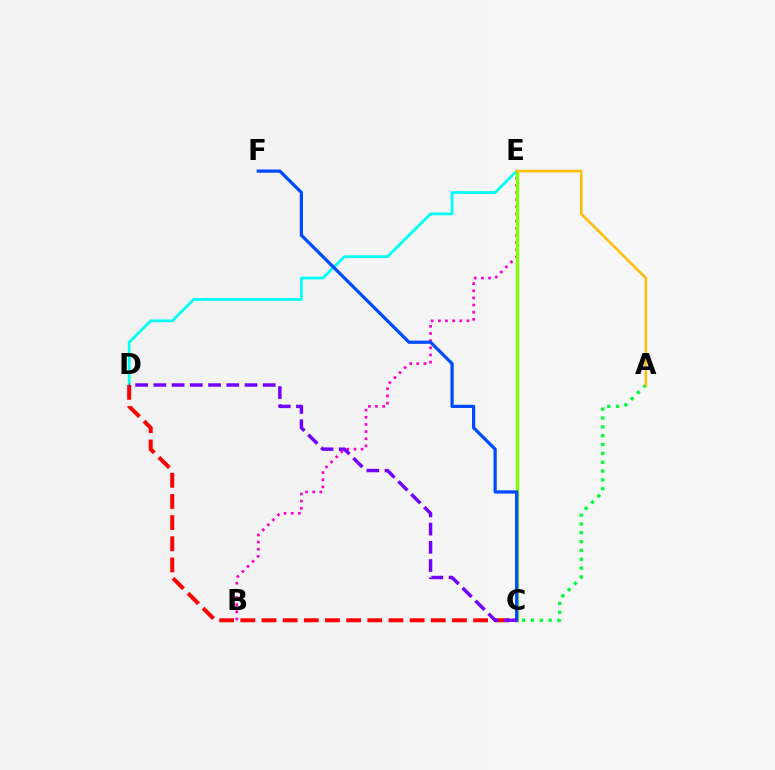{('B', 'E'): [{'color': '#ff00cf', 'line_style': 'dotted', 'thickness': 1.94}], ('A', 'C'): [{'color': '#00ff39', 'line_style': 'dotted', 'thickness': 2.4}], ('D', 'E'): [{'color': '#00fff6', 'line_style': 'solid', 'thickness': 2.0}], ('C', 'E'): [{'color': '#84ff00', 'line_style': 'solid', 'thickness': 2.35}], ('C', 'D'): [{'color': '#ff0000', 'line_style': 'dashed', 'thickness': 2.87}, {'color': '#7200ff', 'line_style': 'dashed', 'thickness': 2.48}], ('C', 'F'): [{'color': '#004bff', 'line_style': 'solid', 'thickness': 2.33}], ('A', 'E'): [{'color': '#ffbd00', 'line_style': 'solid', 'thickness': 1.8}]}